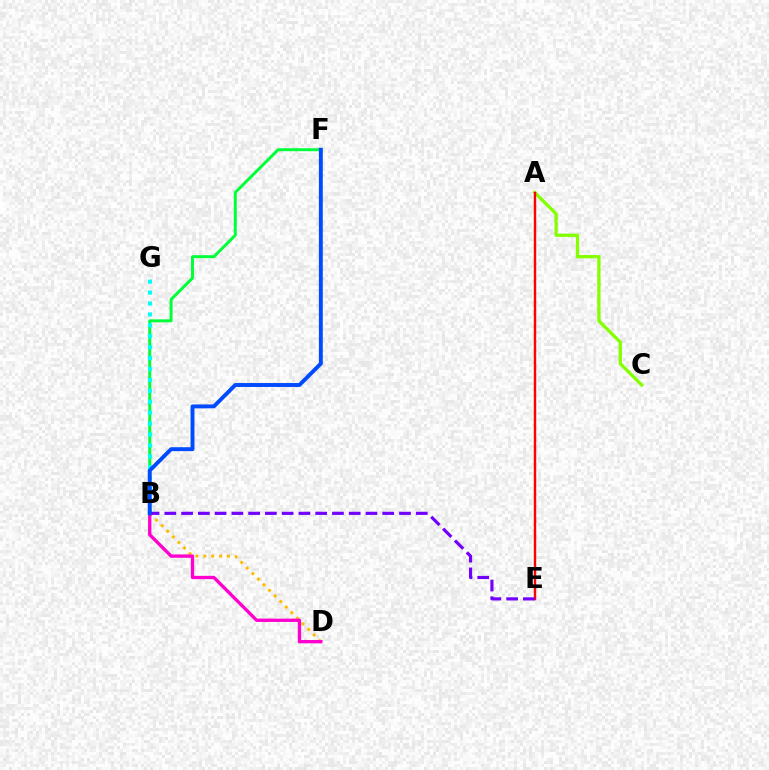{('B', 'D'): [{'color': '#ffbd00', 'line_style': 'dotted', 'thickness': 2.14}, {'color': '#ff00cf', 'line_style': 'solid', 'thickness': 2.4}], ('A', 'C'): [{'color': '#84ff00', 'line_style': 'solid', 'thickness': 2.36}], ('B', 'F'): [{'color': '#00ff39', 'line_style': 'solid', 'thickness': 2.13}, {'color': '#004bff', 'line_style': 'solid', 'thickness': 2.81}], ('A', 'E'): [{'color': '#ff0000', 'line_style': 'solid', 'thickness': 1.74}], ('B', 'G'): [{'color': '#00fff6', 'line_style': 'dotted', 'thickness': 2.97}], ('B', 'E'): [{'color': '#7200ff', 'line_style': 'dashed', 'thickness': 2.28}]}